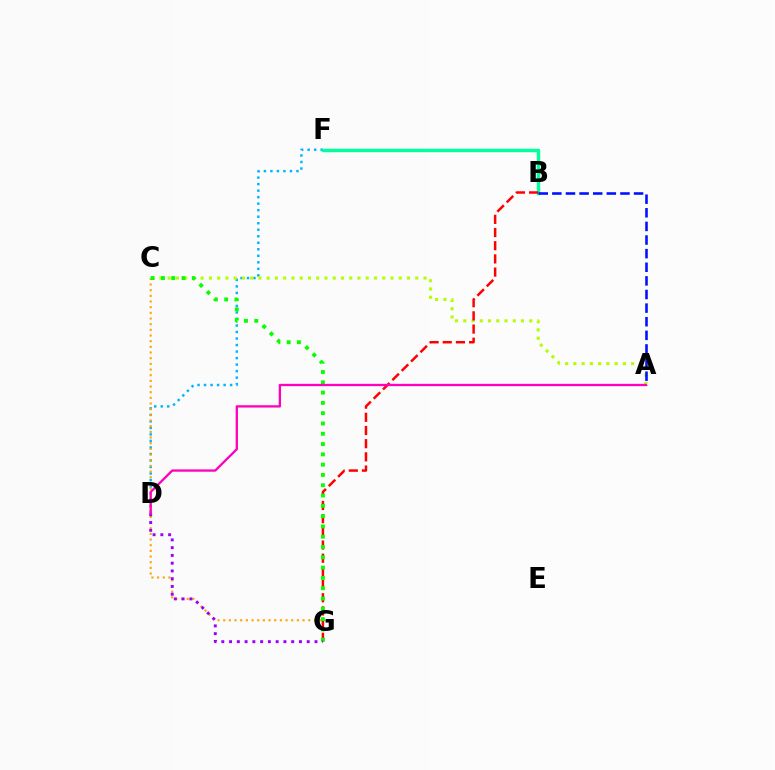{('D', 'F'): [{'color': '#00b5ff', 'line_style': 'dotted', 'thickness': 1.77}], ('B', 'F'): [{'color': '#00ff9d', 'line_style': 'solid', 'thickness': 2.48}], ('A', 'C'): [{'color': '#b3ff00', 'line_style': 'dotted', 'thickness': 2.24}], ('C', 'G'): [{'color': '#ffa500', 'line_style': 'dotted', 'thickness': 1.54}, {'color': '#08ff00', 'line_style': 'dotted', 'thickness': 2.8}], ('B', 'G'): [{'color': '#ff0000', 'line_style': 'dashed', 'thickness': 1.79}], ('D', 'G'): [{'color': '#9b00ff', 'line_style': 'dotted', 'thickness': 2.11}], ('A', 'B'): [{'color': '#0010ff', 'line_style': 'dashed', 'thickness': 1.85}], ('A', 'D'): [{'color': '#ff00bd', 'line_style': 'solid', 'thickness': 1.67}]}